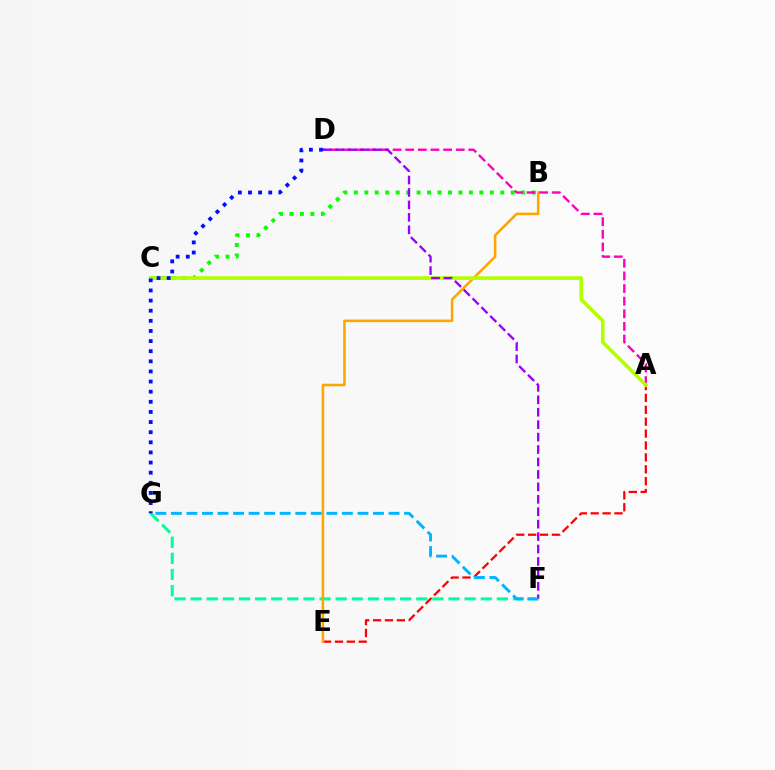{('F', 'G'): [{'color': '#00ff9d', 'line_style': 'dashed', 'thickness': 2.19}, {'color': '#00b5ff', 'line_style': 'dashed', 'thickness': 2.11}], ('A', 'E'): [{'color': '#ff0000', 'line_style': 'dashed', 'thickness': 1.62}], ('B', 'C'): [{'color': '#08ff00', 'line_style': 'dotted', 'thickness': 2.84}], ('B', 'E'): [{'color': '#ffa500', 'line_style': 'solid', 'thickness': 1.83}], ('A', 'D'): [{'color': '#ff00bd', 'line_style': 'dashed', 'thickness': 1.72}], ('A', 'C'): [{'color': '#b3ff00', 'line_style': 'solid', 'thickness': 2.6}], ('D', 'F'): [{'color': '#9b00ff', 'line_style': 'dashed', 'thickness': 1.69}], ('D', 'G'): [{'color': '#0010ff', 'line_style': 'dotted', 'thickness': 2.75}]}